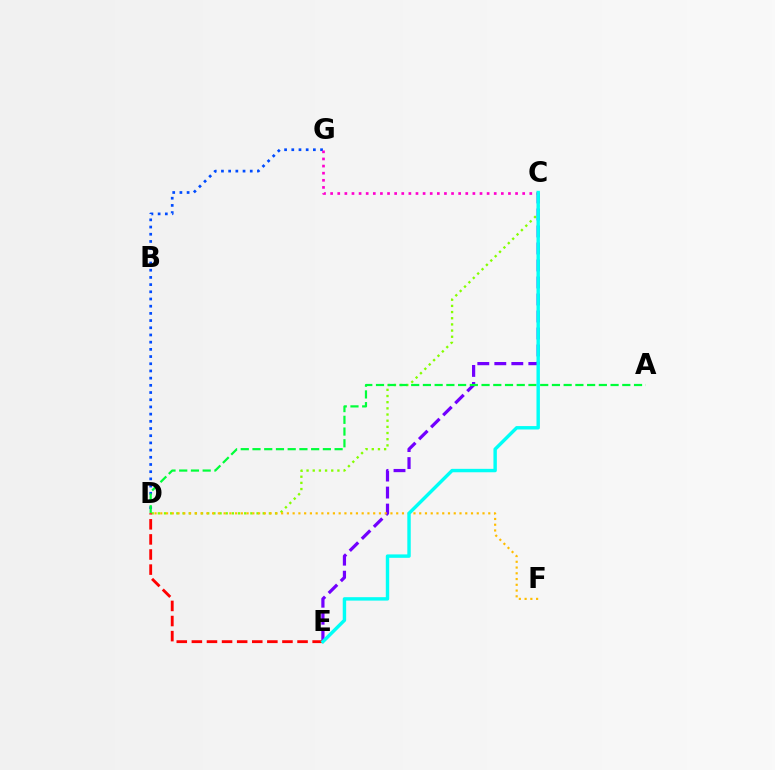{('C', 'E'): [{'color': '#7200ff', 'line_style': 'dashed', 'thickness': 2.31}, {'color': '#00fff6', 'line_style': 'solid', 'thickness': 2.46}], ('D', 'G'): [{'color': '#004bff', 'line_style': 'dotted', 'thickness': 1.95}], ('C', 'D'): [{'color': '#84ff00', 'line_style': 'dotted', 'thickness': 1.68}], ('A', 'D'): [{'color': '#00ff39', 'line_style': 'dashed', 'thickness': 1.59}], ('D', 'F'): [{'color': '#ffbd00', 'line_style': 'dotted', 'thickness': 1.56}], ('C', 'G'): [{'color': '#ff00cf', 'line_style': 'dotted', 'thickness': 1.93}], ('D', 'E'): [{'color': '#ff0000', 'line_style': 'dashed', 'thickness': 2.05}]}